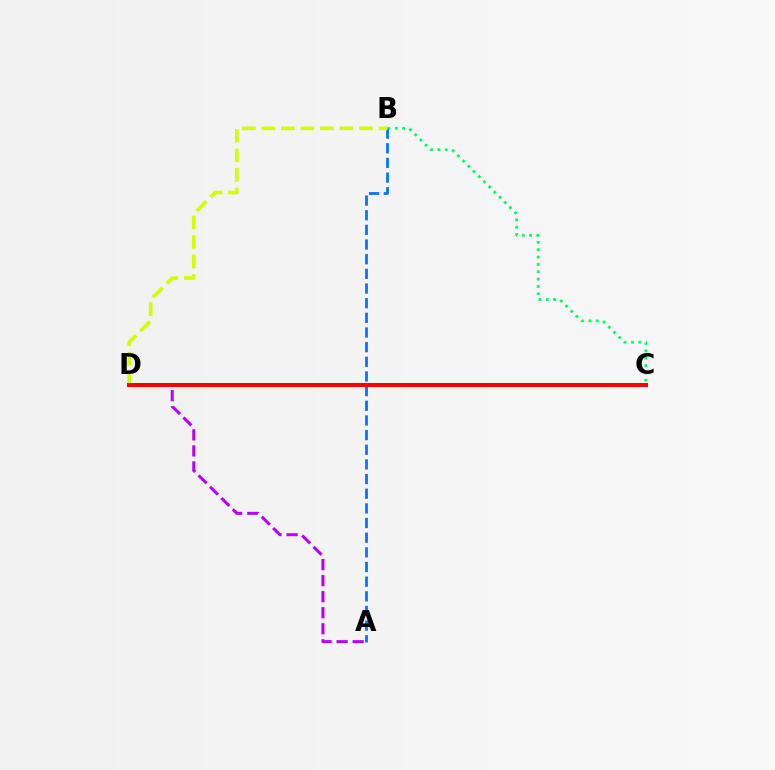{('B', 'C'): [{'color': '#00ff5c', 'line_style': 'dotted', 'thickness': 2.0}], ('A', 'B'): [{'color': '#0074ff', 'line_style': 'dashed', 'thickness': 1.99}], ('A', 'D'): [{'color': '#b900ff', 'line_style': 'dashed', 'thickness': 2.18}], ('B', 'D'): [{'color': '#d1ff00', 'line_style': 'dashed', 'thickness': 2.65}], ('C', 'D'): [{'color': '#ff0000', 'line_style': 'solid', 'thickness': 2.9}]}